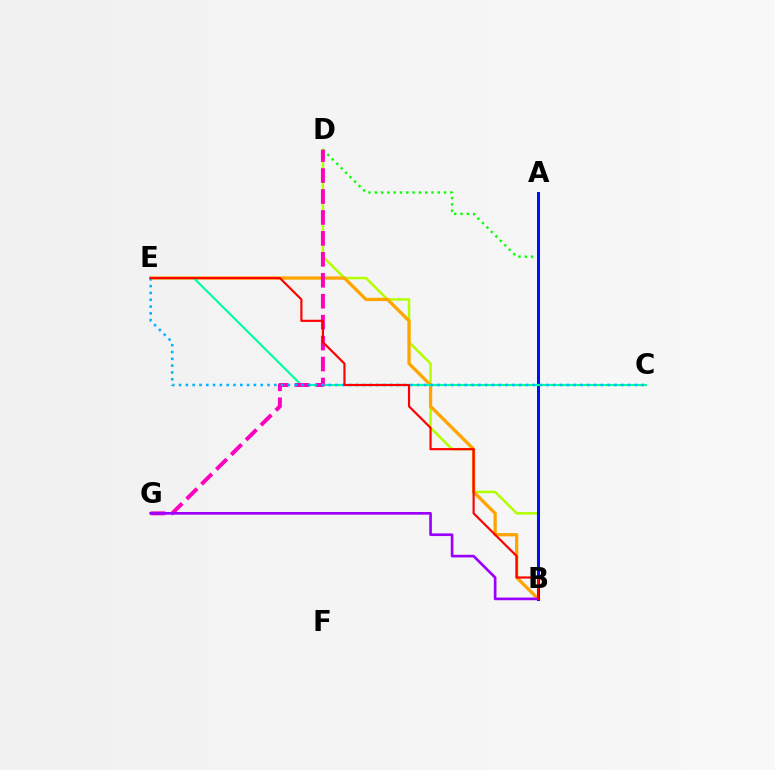{('B', 'D'): [{'color': '#b3ff00', 'line_style': 'solid', 'thickness': 1.8}, {'color': '#08ff00', 'line_style': 'dotted', 'thickness': 1.71}], ('B', 'E'): [{'color': '#ffa500', 'line_style': 'solid', 'thickness': 2.37}, {'color': '#ff0000', 'line_style': 'solid', 'thickness': 1.56}], ('A', 'B'): [{'color': '#0010ff', 'line_style': 'solid', 'thickness': 2.17}], ('C', 'E'): [{'color': '#00ff9d', 'line_style': 'solid', 'thickness': 1.55}, {'color': '#00b5ff', 'line_style': 'dotted', 'thickness': 1.85}], ('D', 'G'): [{'color': '#ff00bd', 'line_style': 'dashed', 'thickness': 2.85}], ('B', 'G'): [{'color': '#9b00ff', 'line_style': 'solid', 'thickness': 1.91}]}